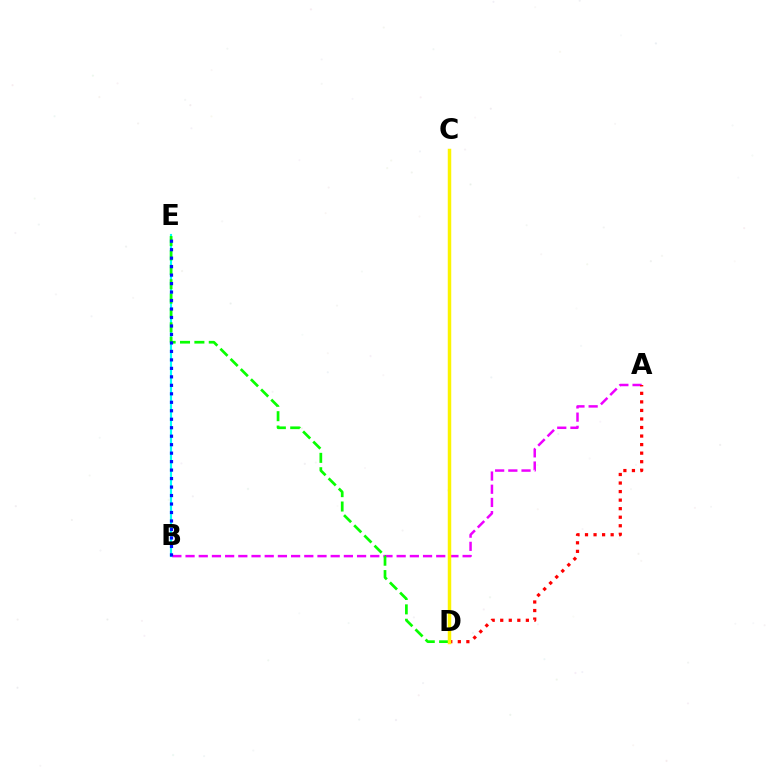{('A', 'B'): [{'color': '#ee00ff', 'line_style': 'dashed', 'thickness': 1.79}], ('B', 'E'): [{'color': '#00fff6', 'line_style': 'solid', 'thickness': 1.55}, {'color': '#0010ff', 'line_style': 'dotted', 'thickness': 2.3}], ('A', 'D'): [{'color': '#ff0000', 'line_style': 'dotted', 'thickness': 2.32}], ('D', 'E'): [{'color': '#08ff00', 'line_style': 'dashed', 'thickness': 1.95}], ('C', 'D'): [{'color': '#fcf500', 'line_style': 'solid', 'thickness': 2.5}]}